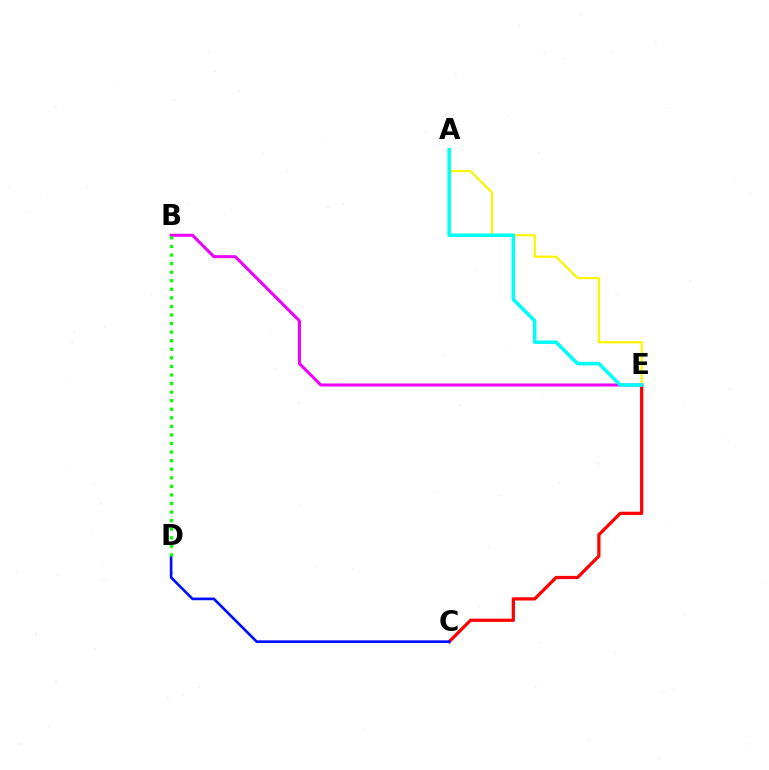{('C', 'E'): [{'color': '#ff0000', 'line_style': 'solid', 'thickness': 2.32}], ('C', 'D'): [{'color': '#0010ff', 'line_style': 'solid', 'thickness': 1.91}], ('B', 'E'): [{'color': '#ee00ff', 'line_style': 'solid', 'thickness': 2.18}], ('B', 'D'): [{'color': '#08ff00', 'line_style': 'dotted', 'thickness': 2.33}], ('A', 'E'): [{'color': '#fcf500', 'line_style': 'solid', 'thickness': 1.59}, {'color': '#00fff6', 'line_style': 'solid', 'thickness': 2.56}]}